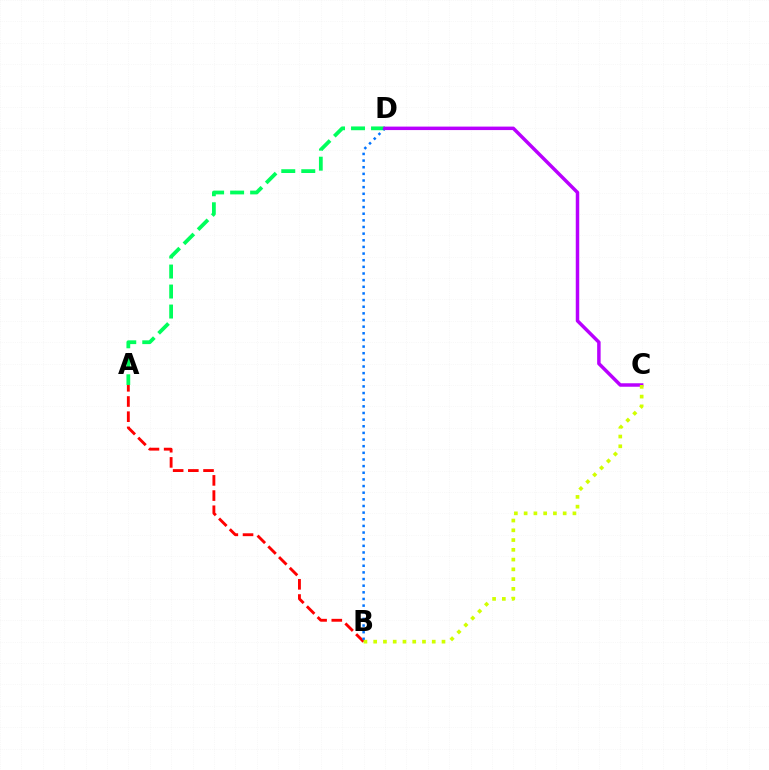{('A', 'B'): [{'color': '#ff0000', 'line_style': 'dashed', 'thickness': 2.06}], ('A', 'D'): [{'color': '#00ff5c', 'line_style': 'dashed', 'thickness': 2.72}], ('B', 'D'): [{'color': '#0074ff', 'line_style': 'dotted', 'thickness': 1.8}], ('C', 'D'): [{'color': '#b900ff', 'line_style': 'solid', 'thickness': 2.5}], ('B', 'C'): [{'color': '#d1ff00', 'line_style': 'dotted', 'thickness': 2.65}]}